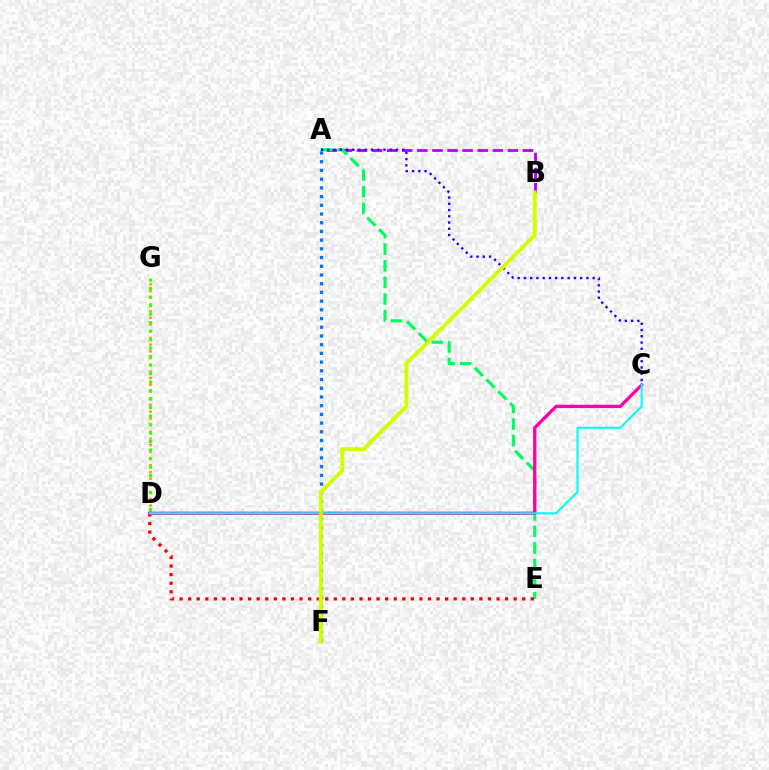{('D', 'G'): [{'color': '#ff9400', 'line_style': 'dotted', 'thickness': 1.82}, {'color': '#3dff00', 'line_style': 'dotted', 'thickness': 2.31}], ('A', 'B'): [{'color': '#b900ff', 'line_style': 'dashed', 'thickness': 2.05}], ('A', 'F'): [{'color': '#0074ff', 'line_style': 'dotted', 'thickness': 2.37}], ('A', 'E'): [{'color': '#00ff5c', 'line_style': 'dashed', 'thickness': 2.25}], ('C', 'D'): [{'color': '#ff00ac', 'line_style': 'solid', 'thickness': 2.37}, {'color': '#00fff6', 'line_style': 'solid', 'thickness': 1.53}], ('D', 'E'): [{'color': '#ff0000', 'line_style': 'dotted', 'thickness': 2.33}], ('A', 'C'): [{'color': '#2500ff', 'line_style': 'dotted', 'thickness': 1.7}], ('B', 'F'): [{'color': '#d1ff00', 'line_style': 'solid', 'thickness': 2.81}]}